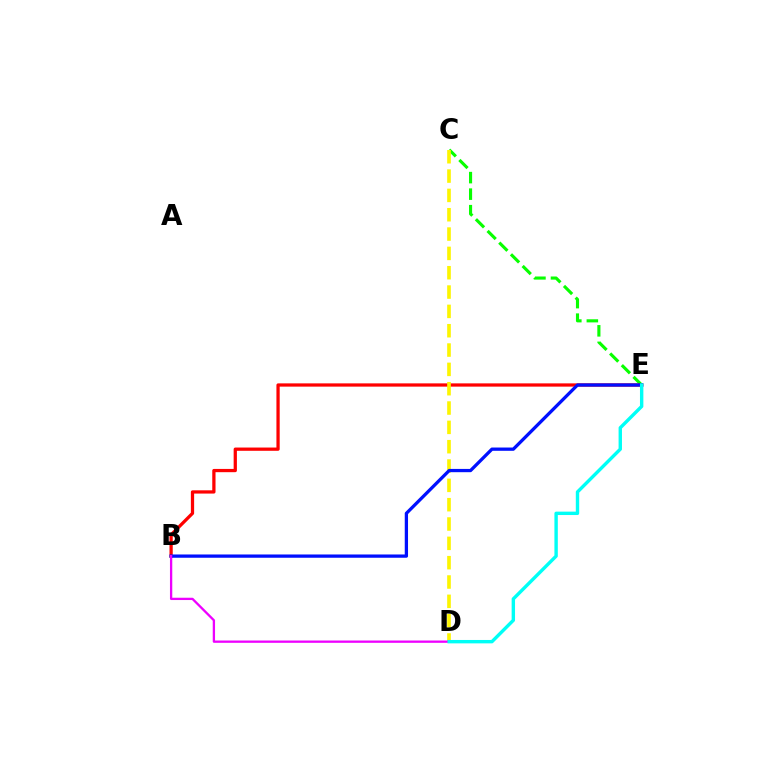{('C', 'E'): [{'color': '#08ff00', 'line_style': 'dashed', 'thickness': 2.25}], ('B', 'E'): [{'color': '#ff0000', 'line_style': 'solid', 'thickness': 2.35}, {'color': '#0010ff', 'line_style': 'solid', 'thickness': 2.36}], ('C', 'D'): [{'color': '#fcf500', 'line_style': 'dashed', 'thickness': 2.63}], ('B', 'D'): [{'color': '#ee00ff', 'line_style': 'solid', 'thickness': 1.66}], ('D', 'E'): [{'color': '#00fff6', 'line_style': 'solid', 'thickness': 2.44}]}